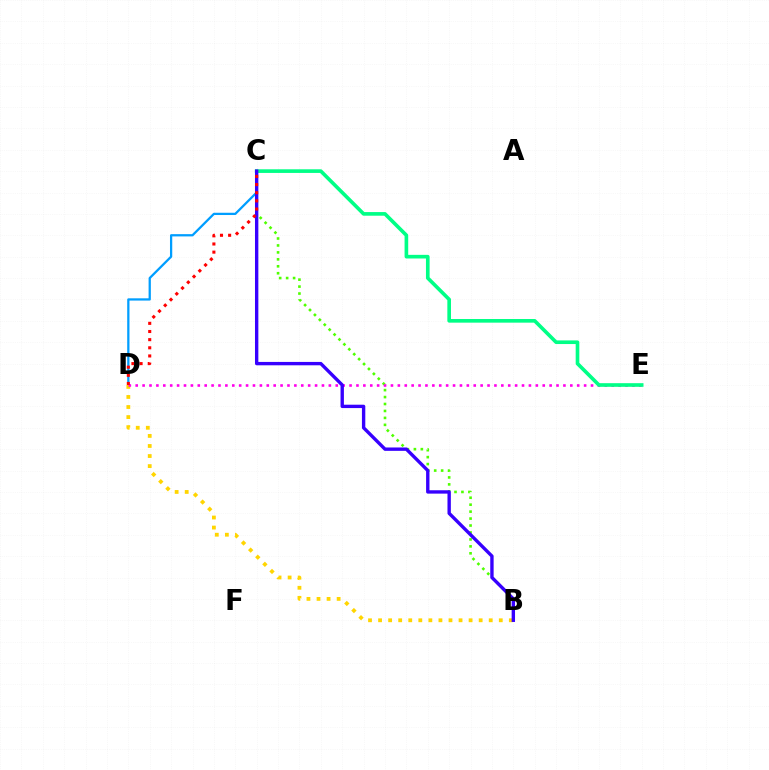{('B', 'C'): [{'color': '#4fff00', 'line_style': 'dotted', 'thickness': 1.89}, {'color': '#3700ff', 'line_style': 'solid', 'thickness': 2.43}], ('C', 'D'): [{'color': '#009eff', 'line_style': 'solid', 'thickness': 1.63}, {'color': '#ff0000', 'line_style': 'dotted', 'thickness': 2.21}], ('B', 'D'): [{'color': '#ffd500', 'line_style': 'dotted', 'thickness': 2.73}], ('D', 'E'): [{'color': '#ff00ed', 'line_style': 'dotted', 'thickness': 1.87}], ('C', 'E'): [{'color': '#00ff86', 'line_style': 'solid', 'thickness': 2.62}]}